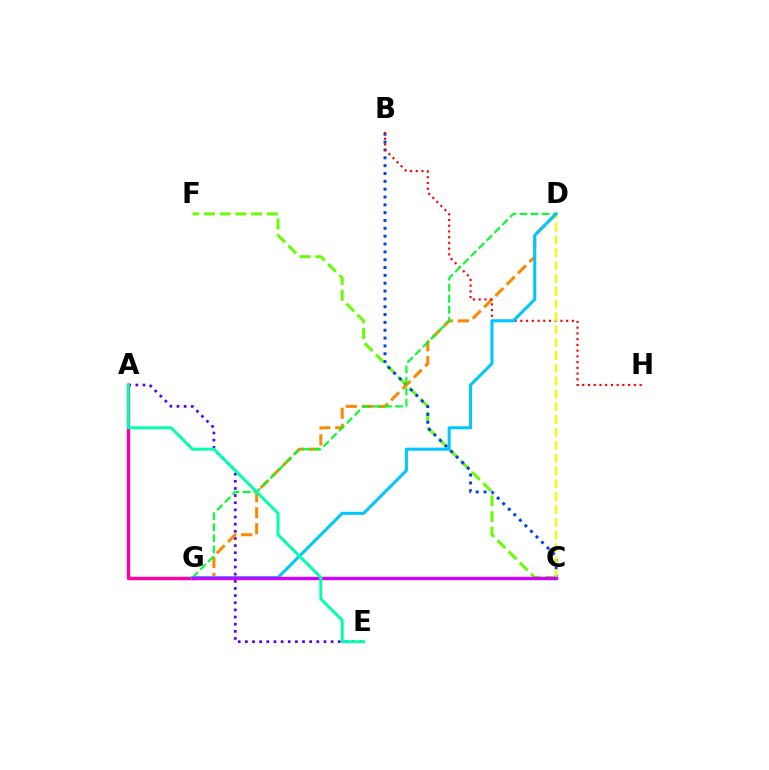{('C', 'F'): [{'color': '#66ff00', 'line_style': 'dashed', 'thickness': 2.14}], ('A', 'E'): [{'color': '#4f00ff', 'line_style': 'dotted', 'thickness': 1.94}, {'color': '#00ffaf', 'line_style': 'solid', 'thickness': 2.12}], ('B', 'C'): [{'color': '#003fff', 'line_style': 'dotted', 'thickness': 2.13}], ('A', 'G'): [{'color': '#ff00a0', 'line_style': 'solid', 'thickness': 2.46}], ('D', 'G'): [{'color': '#ff8800', 'line_style': 'dashed', 'thickness': 2.17}, {'color': '#00ff27', 'line_style': 'dashed', 'thickness': 1.5}, {'color': '#00c7ff', 'line_style': 'solid', 'thickness': 2.2}], ('B', 'H'): [{'color': '#ff0000', 'line_style': 'dotted', 'thickness': 1.56}], ('C', 'D'): [{'color': '#eeff00', 'line_style': 'dashed', 'thickness': 1.74}], ('C', 'G'): [{'color': '#d600ff', 'line_style': 'solid', 'thickness': 2.43}]}